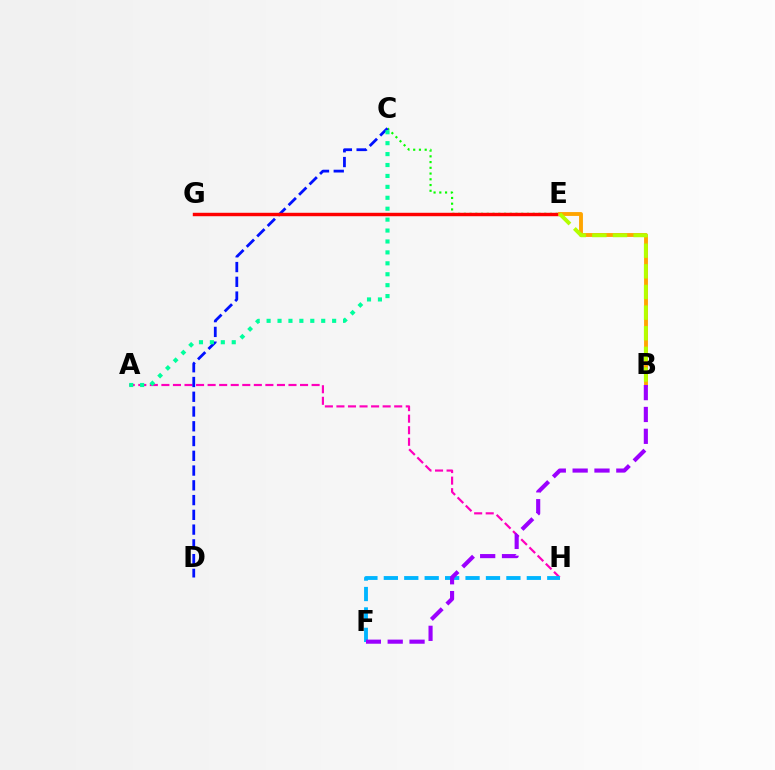{('A', 'H'): [{'color': '#ff00bd', 'line_style': 'dashed', 'thickness': 1.57}], ('C', 'E'): [{'color': '#08ff00', 'line_style': 'dotted', 'thickness': 1.56}], ('C', 'D'): [{'color': '#0010ff', 'line_style': 'dashed', 'thickness': 2.01}], ('A', 'C'): [{'color': '#00ff9d', 'line_style': 'dotted', 'thickness': 2.97}], ('E', 'G'): [{'color': '#ff0000', 'line_style': 'solid', 'thickness': 2.47}], ('B', 'E'): [{'color': '#ffa500', 'line_style': 'solid', 'thickness': 2.78}, {'color': '#b3ff00', 'line_style': 'dashed', 'thickness': 2.8}], ('F', 'H'): [{'color': '#00b5ff', 'line_style': 'dashed', 'thickness': 2.78}], ('B', 'F'): [{'color': '#9b00ff', 'line_style': 'dashed', 'thickness': 2.97}]}